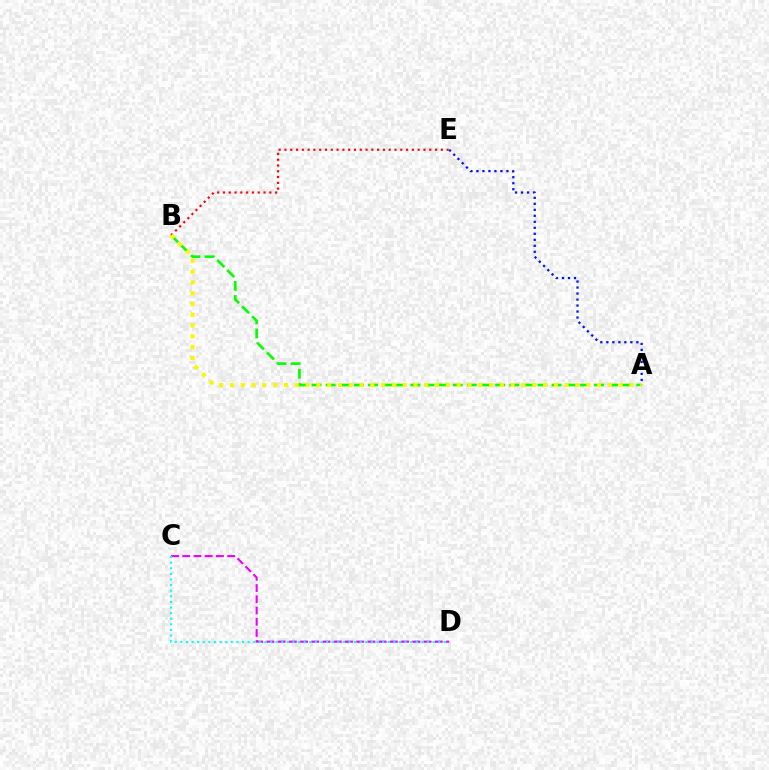{('A', 'E'): [{'color': '#0010ff', 'line_style': 'dotted', 'thickness': 1.63}], ('C', 'D'): [{'color': '#ee00ff', 'line_style': 'dashed', 'thickness': 1.53}, {'color': '#00fff6', 'line_style': 'dotted', 'thickness': 1.52}], ('A', 'B'): [{'color': '#08ff00', 'line_style': 'dashed', 'thickness': 1.92}, {'color': '#fcf500', 'line_style': 'dotted', 'thickness': 2.93}], ('B', 'E'): [{'color': '#ff0000', 'line_style': 'dotted', 'thickness': 1.57}]}